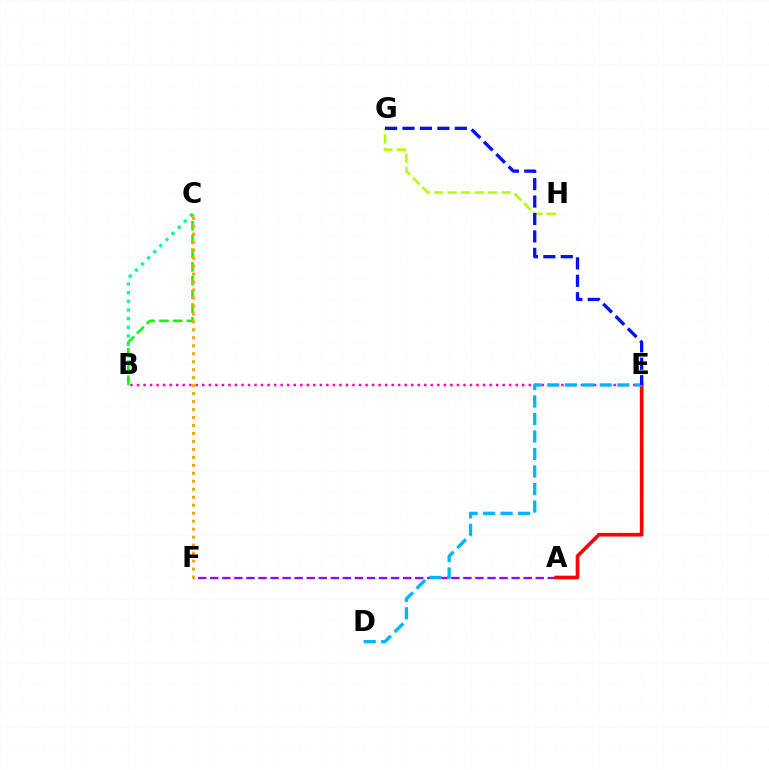{('B', 'C'): [{'color': '#00ff9d', 'line_style': 'dotted', 'thickness': 2.35}, {'color': '#08ff00', 'line_style': 'dashed', 'thickness': 1.87}], ('G', 'H'): [{'color': '#b3ff00', 'line_style': 'dashed', 'thickness': 1.84}], ('A', 'F'): [{'color': '#9b00ff', 'line_style': 'dashed', 'thickness': 1.64}], ('B', 'E'): [{'color': '#ff00bd', 'line_style': 'dotted', 'thickness': 1.77}], ('A', 'E'): [{'color': '#ff0000', 'line_style': 'solid', 'thickness': 2.63}], ('D', 'E'): [{'color': '#00b5ff', 'line_style': 'dashed', 'thickness': 2.38}], ('E', 'G'): [{'color': '#0010ff', 'line_style': 'dashed', 'thickness': 2.37}], ('C', 'F'): [{'color': '#ffa500', 'line_style': 'dotted', 'thickness': 2.17}]}